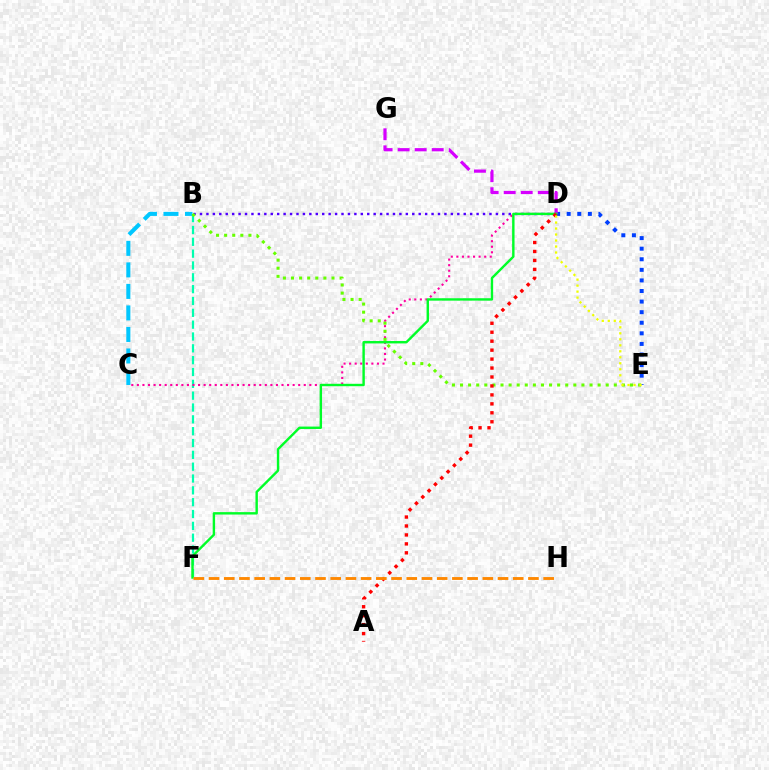{('B', 'C'): [{'color': '#00c7ff', 'line_style': 'dashed', 'thickness': 2.92}], ('B', 'D'): [{'color': '#4f00ff', 'line_style': 'dotted', 'thickness': 1.75}], ('B', 'F'): [{'color': '#00ffaf', 'line_style': 'dashed', 'thickness': 1.61}], ('C', 'D'): [{'color': '#ff00a0', 'line_style': 'dotted', 'thickness': 1.51}], ('D', 'E'): [{'color': '#003fff', 'line_style': 'dotted', 'thickness': 2.88}, {'color': '#eeff00', 'line_style': 'dotted', 'thickness': 1.63}], ('B', 'E'): [{'color': '#66ff00', 'line_style': 'dotted', 'thickness': 2.2}], ('D', 'G'): [{'color': '#d600ff', 'line_style': 'dashed', 'thickness': 2.31}], ('D', 'F'): [{'color': '#00ff27', 'line_style': 'solid', 'thickness': 1.73}], ('A', 'D'): [{'color': '#ff0000', 'line_style': 'dotted', 'thickness': 2.43}], ('F', 'H'): [{'color': '#ff8800', 'line_style': 'dashed', 'thickness': 2.07}]}